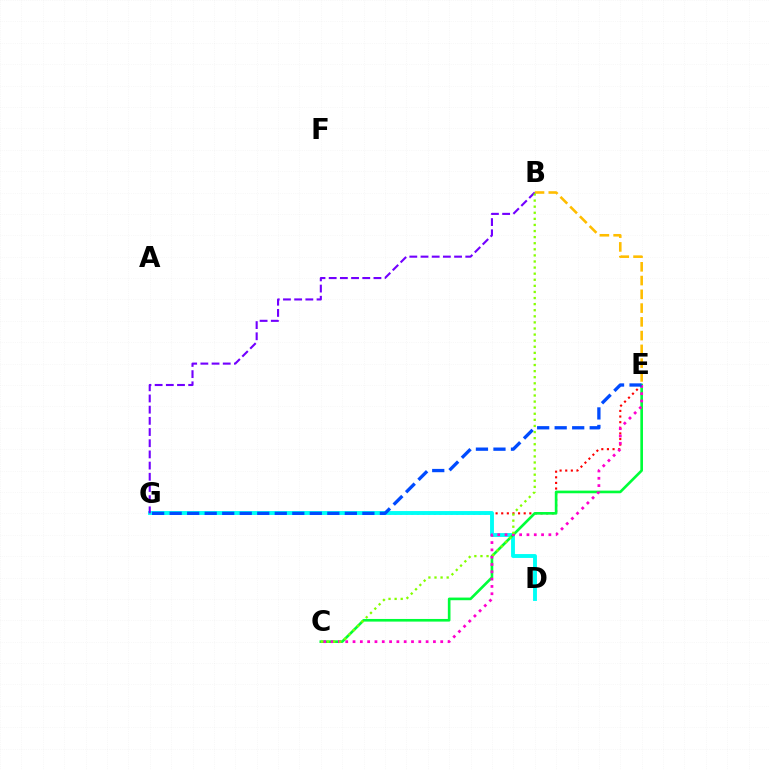{('E', 'G'): [{'color': '#ff0000', 'line_style': 'dotted', 'thickness': 1.53}, {'color': '#004bff', 'line_style': 'dashed', 'thickness': 2.38}], ('B', 'E'): [{'color': '#ffbd00', 'line_style': 'dashed', 'thickness': 1.87}], ('D', 'G'): [{'color': '#00fff6', 'line_style': 'solid', 'thickness': 2.79}], ('C', 'E'): [{'color': '#00ff39', 'line_style': 'solid', 'thickness': 1.9}, {'color': '#ff00cf', 'line_style': 'dotted', 'thickness': 1.99}], ('B', 'G'): [{'color': '#7200ff', 'line_style': 'dashed', 'thickness': 1.52}], ('B', 'C'): [{'color': '#84ff00', 'line_style': 'dotted', 'thickness': 1.65}]}